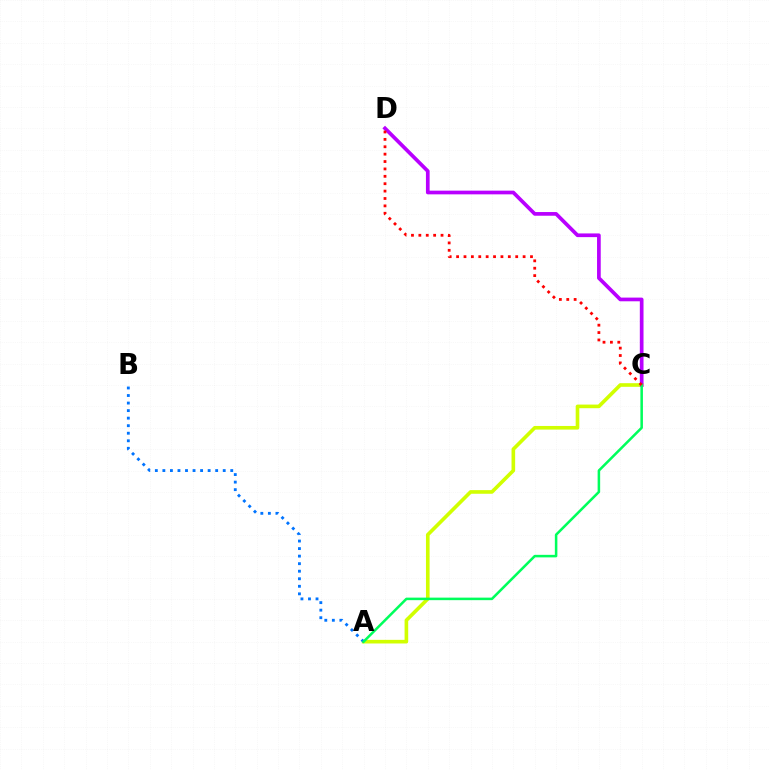{('A', 'C'): [{'color': '#d1ff00', 'line_style': 'solid', 'thickness': 2.61}, {'color': '#00ff5c', 'line_style': 'solid', 'thickness': 1.82}], ('A', 'B'): [{'color': '#0074ff', 'line_style': 'dotted', 'thickness': 2.05}], ('C', 'D'): [{'color': '#b900ff', 'line_style': 'solid', 'thickness': 2.66}, {'color': '#ff0000', 'line_style': 'dotted', 'thickness': 2.01}]}